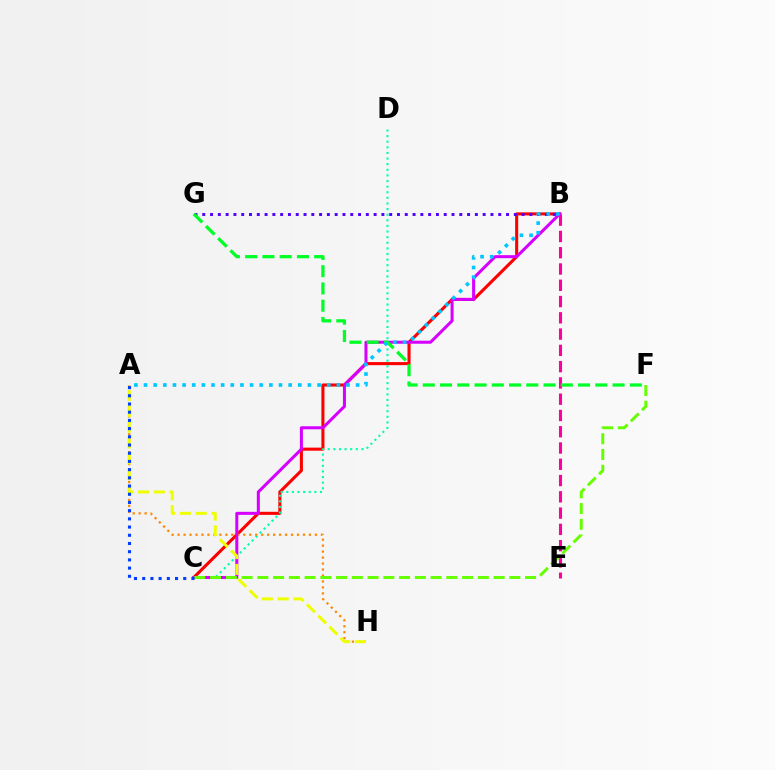{('B', 'C'): [{'color': '#ff0000', 'line_style': 'solid', 'thickness': 2.21}, {'color': '#d600ff', 'line_style': 'solid', 'thickness': 2.18}], ('B', 'G'): [{'color': '#4f00ff', 'line_style': 'dotted', 'thickness': 2.12}], ('C', 'D'): [{'color': '#00ffaf', 'line_style': 'dotted', 'thickness': 1.53}], ('B', 'E'): [{'color': '#ff00a0', 'line_style': 'dashed', 'thickness': 2.21}], ('A', 'H'): [{'color': '#ff8800', 'line_style': 'dotted', 'thickness': 1.62}, {'color': '#eeff00', 'line_style': 'dashed', 'thickness': 2.15}], ('F', 'G'): [{'color': '#00ff27', 'line_style': 'dashed', 'thickness': 2.34}], ('C', 'F'): [{'color': '#66ff00', 'line_style': 'dashed', 'thickness': 2.14}], ('A', 'C'): [{'color': '#003fff', 'line_style': 'dotted', 'thickness': 2.23}], ('A', 'B'): [{'color': '#00c7ff', 'line_style': 'dotted', 'thickness': 2.62}]}